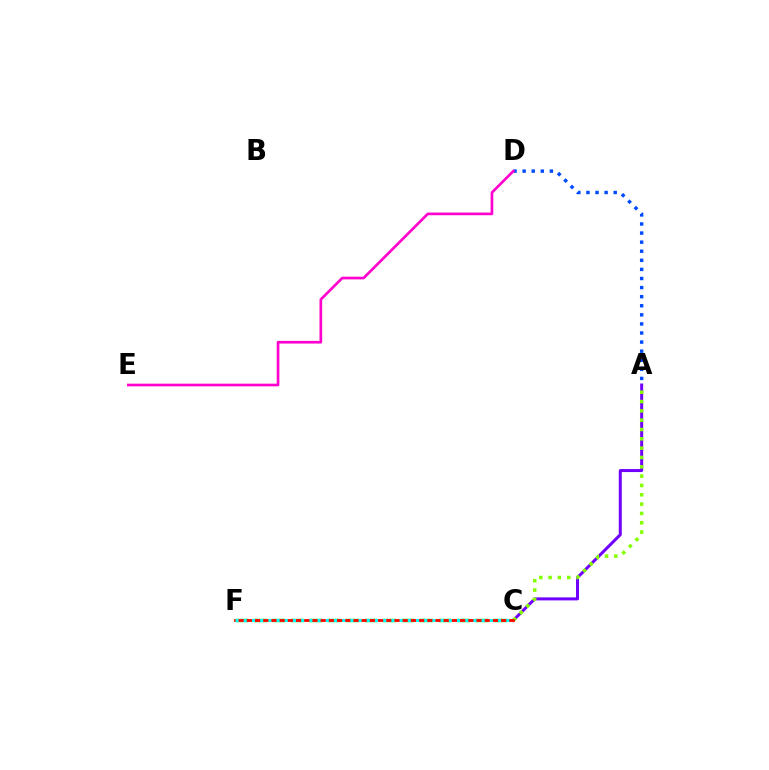{('A', 'D'): [{'color': '#004bff', 'line_style': 'dotted', 'thickness': 2.47}], ('C', 'F'): [{'color': '#00ff39', 'line_style': 'dashed', 'thickness': 2.51}, {'color': '#ffbd00', 'line_style': 'solid', 'thickness': 1.81}, {'color': '#ff0000', 'line_style': 'solid', 'thickness': 1.96}, {'color': '#00fff6', 'line_style': 'dotted', 'thickness': 2.23}], ('A', 'C'): [{'color': '#7200ff', 'line_style': 'solid', 'thickness': 2.16}, {'color': '#84ff00', 'line_style': 'dotted', 'thickness': 2.53}], ('D', 'E'): [{'color': '#ff00cf', 'line_style': 'solid', 'thickness': 1.92}]}